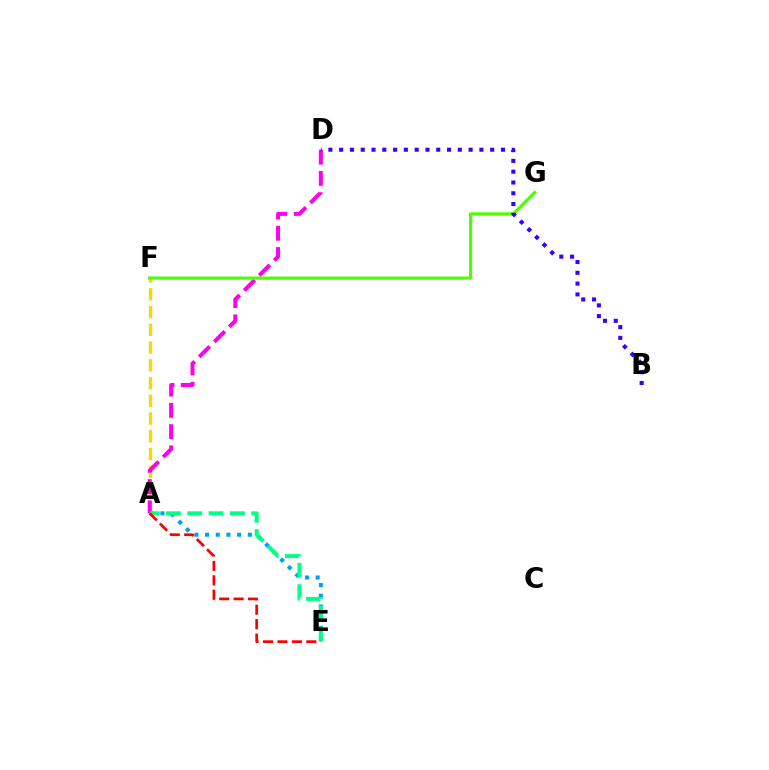{('A', 'F'): [{'color': '#ffd500', 'line_style': 'dashed', 'thickness': 2.41}], ('A', 'E'): [{'color': '#009eff', 'line_style': 'dotted', 'thickness': 2.91}, {'color': '#00ff86', 'line_style': 'dashed', 'thickness': 2.9}, {'color': '#ff0000', 'line_style': 'dashed', 'thickness': 1.96}], ('A', 'D'): [{'color': '#ff00ed', 'line_style': 'dashed', 'thickness': 2.89}], ('F', 'G'): [{'color': '#4fff00', 'line_style': 'solid', 'thickness': 2.26}], ('B', 'D'): [{'color': '#3700ff', 'line_style': 'dotted', 'thickness': 2.93}]}